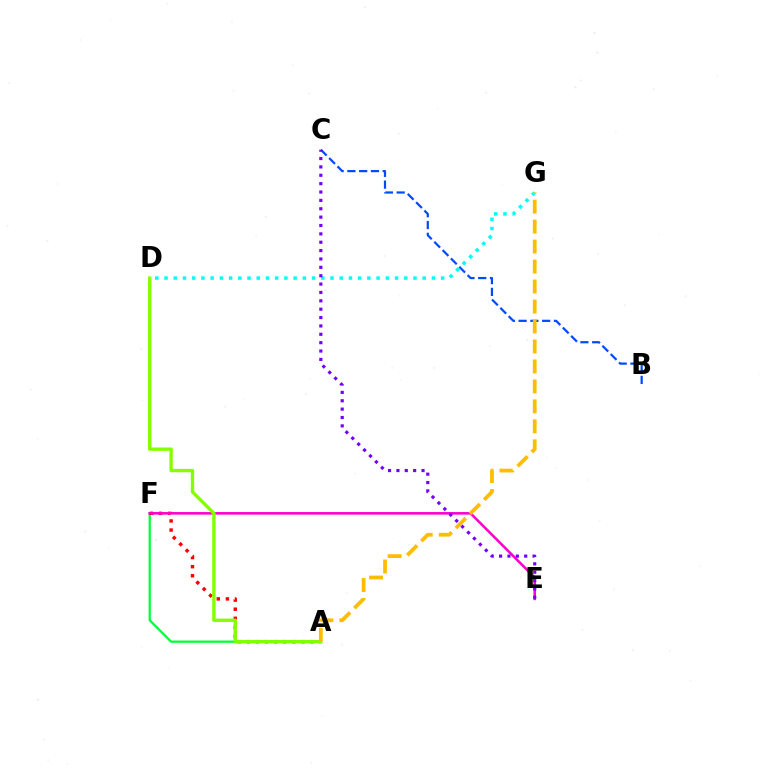{('B', 'C'): [{'color': '#004bff', 'line_style': 'dashed', 'thickness': 1.6}], ('D', 'G'): [{'color': '#00fff6', 'line_style': 'dotted', 'thickness': 2.51}], ('A', 'F'): [{'color': '#00ff39', 'line_style': 'solid', 'thickness': 1.64}, {'color': '#ff0000', 'line_style': 'dotted', 'thickness': 2.47}], ('E', 'F'): [{'color': '#ff00cf', 'line_style': 'solid', 'thickness': 1.85}], ('C', 'E'): [{'color': '#7200ff', 'line_style': 'dotted', 'thickness': 2.27}], ('A', 'D'): [{'color': '#84ff00', 'line_style': 'solid', 'thickness': 2.42}], ('A', 'G'): [{'color': '#ffbd00', 'line_style': 'dashed', 'thickness': 2.71}]}